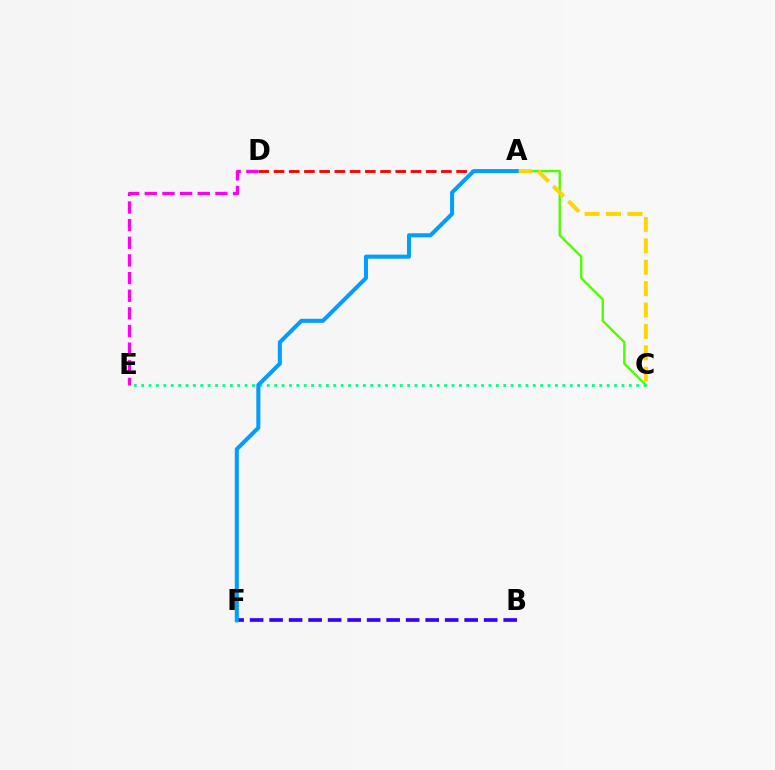{('A', 'D'): [{'color': '#ff0000', 'line_style': 'dashed', 'thickness': 2.07}], ('B', 'F'): [{'color': '#3700ff', 'line_style': 'dashed', 'thickness': 2.65}], ('A', 'C'): [{'color': '#4fff00', 'line_style': 'solid', 'thickness': 1.71}, {'color': '#ffd500', 'line_style': 'dashed', 'thickness': 2.91}], ('C', 'E'): [{'color': '#00ff86', 'line_style': 'dotted', 'thickness': 2.01}], ('D', 'E'): [{'color': '#ff00ed', 'line_style': 'dashed', 'thickness': 2.4}], ('A', 'F'): [{'color': '#009eff', 'line_style': 'solid', 'thickness': 2.91}]}